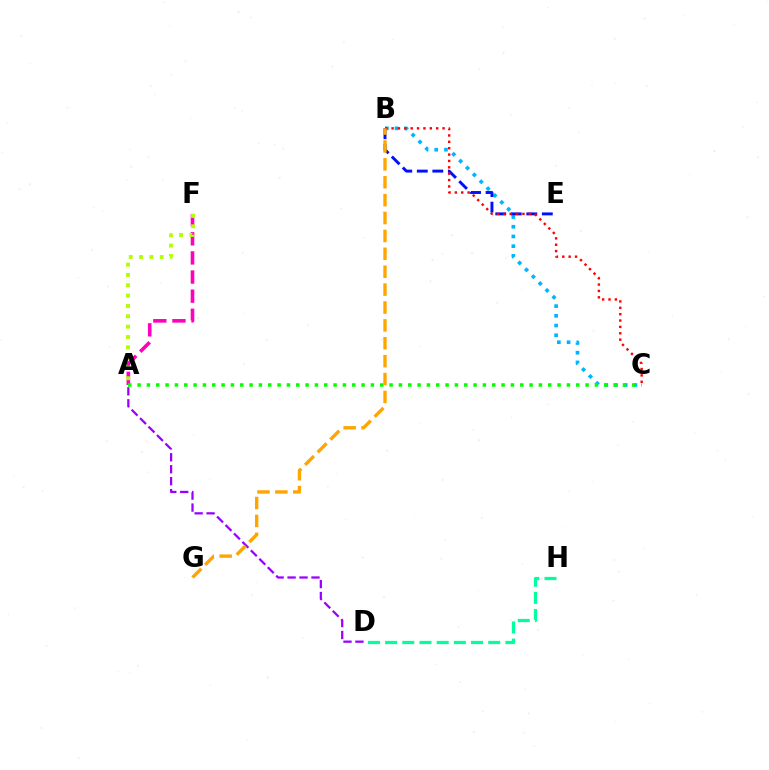{('B', 'C'): [{'color': '#00b5ff', 'line_style': 'dotted', 'thickness': 2.64}, {'color': '#ff0000', 'line_style': 'dotted', 'thickness': 1.73}], ('A', 'F'): [{'color': '#ff00bd', 'line_style': 'dashed', 'thickness': 2.6}, {'color': '#b3ff00', 'line_style': 'dotted', 'thickness': 2.81}], ('B', 'E'): [{'color': '#0010ff', 'line_style': 'dashed', 'thickness': 2.11}], ('D', 'H'): [{'color': '#00ff9d', 'line_style': 'dashed', 'thickness': 2.33}], ('A', 'D'): [{'color': '#9b00ff', 'line_style': 'dashed', 'thickness': 1.62}], ('A', 'C'): [{'color': '#08ff00', 'line_style': 'dotted', 'thickness': 2.54}], ('B', 'G'): [{'color': '#ffa500', 'line_style': 'dashed', 'thickness': 2.43}]}